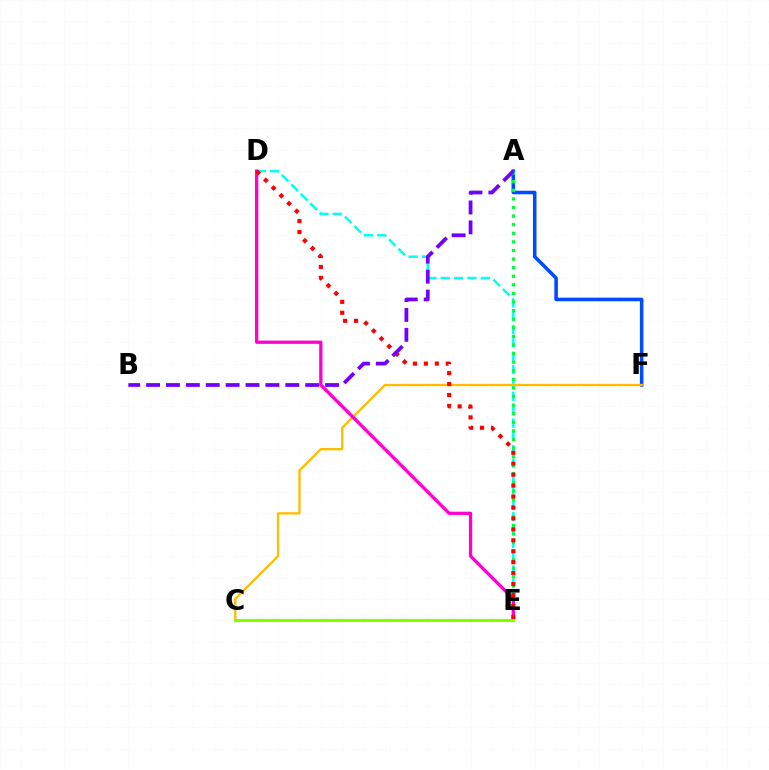{('D', 'E'): [{'color': '#00fff6', 'line_style': 'dashed', 'thickness': 1.82}, {'color': '#ff00cf', 'line_style': 'solid', 'thickness': 2.36}, {'color': '#ff0000', 'line_style': 'dotted', 'thickness': 2.97}], ('A', 'F'): [{'color': '#004bff', 'line_style': 'solid', 'thickness': 2.56}], ('C', 'F'): [{'color': '#ffbd00', 'line_style': 'solid', 'thickness': 1.67}], ('A', 'E'): [{'color': '#00ff39', 'line_style': 'dotted', 'thickness': 2.33}], ('C', 'E'): [{'color': '#84ff00', 'line_style': 'solid', 'thickness': 2.25}], ('A', 'B'): [{'color': '#7200ff', 'line_style': 'dashed', 'thickness': 2.7}]}